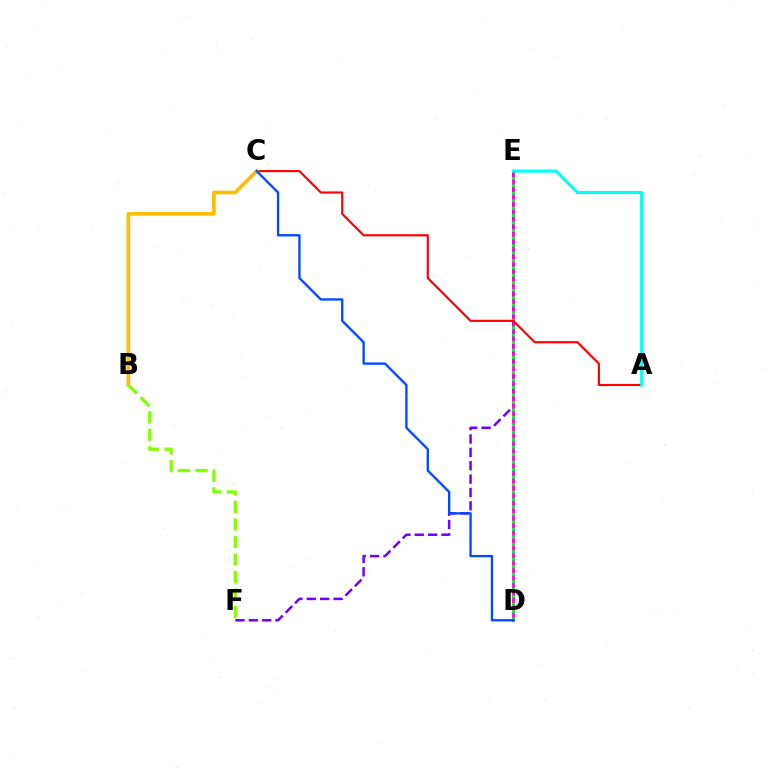{('E', 'F'): [{'color': '#7200ff', 'line_style': 'dashed', 'thickness': 1.82}], ('D', 'E'): [{'color': '#ff00cf', 'line_style': 'solid', 'thickness': 2.0}, {'color': '#00ff39', 'line_style': 'dotted', 'thickness': 2.03}], ('A', 'C'): [{'color': '#ff0000', 'line_style': 'solid', 'thickness': 1.56}], ('B', 'C'): [{'color': '#ffbd00', 'line_style': 'solid', 'thickness': 2.65}], ('C', 'D'): [{'color': '#004bff', 'line_style': 'solid', 'thickness': 1.68}], ('B', 'F'): [{'color': '#84ff00', 'line_style': 'dashed', 'thickness': 2.38}], ('A', 'E'): [{'color': '#00fff6', 'line_style': 'solid', 'thickness': 2.24}]}